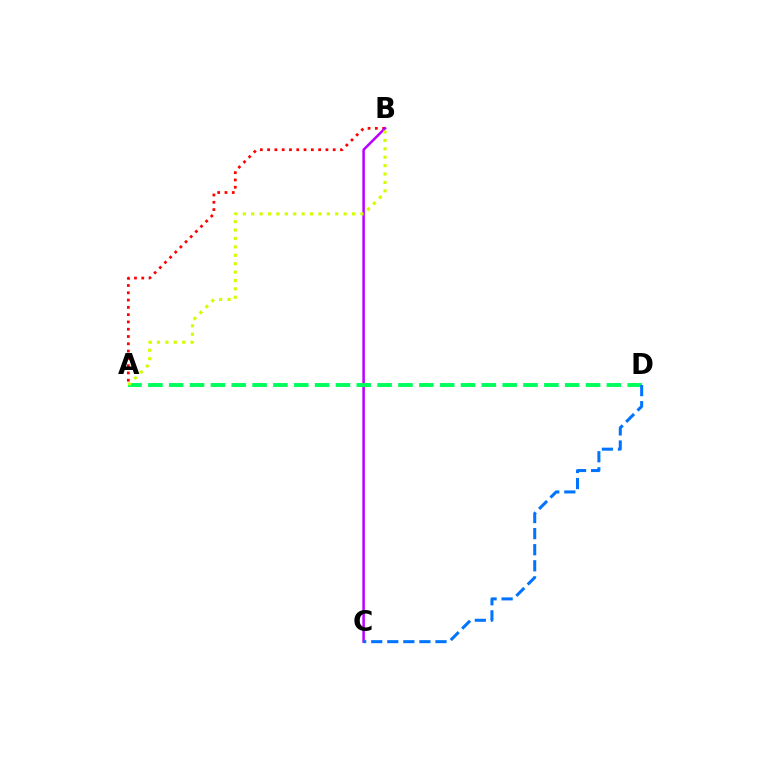{('A', 'B'): [{'color': '#ff0000', 'line_style': 'dotted', 'thickness': 1.98}, {'color': '#d1ff00', 'line_style': 'dotted', 'thickness': 2.28}], ('B', 'C'): [{'color': '#b900ff', 'line_style': 'solid', 'thickness': 1.81}], ('A', 'D'): [{'color': '#00ff5c', 'line_style': 'dashed', 'thickness': 2.83}], ('C', 'D'): [{'color': '#0074ff', 'line_style': 'dashed', 'thickness': 2.18}]}